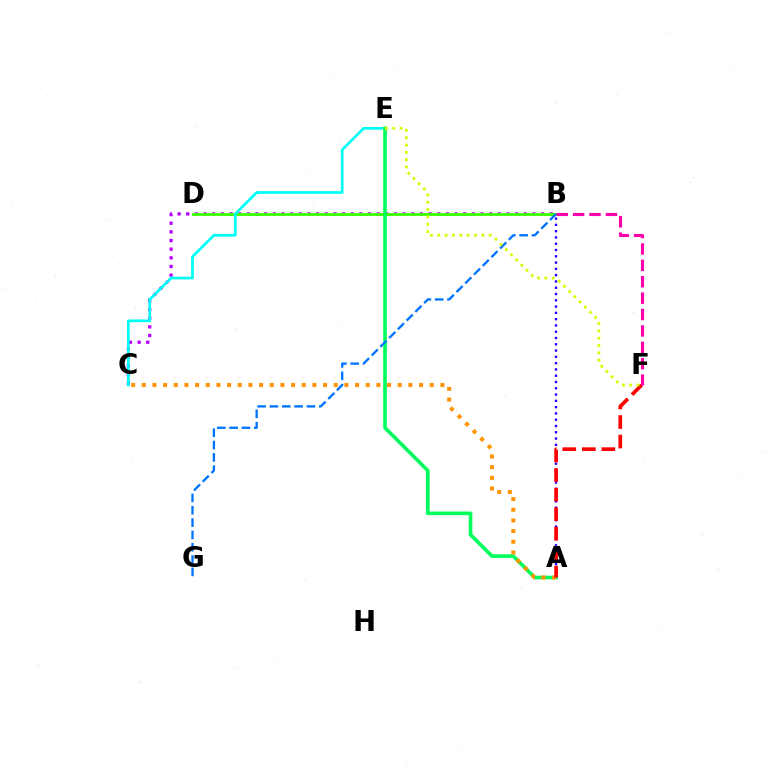{('B', 'C'): [{'color': '#b900ff', 'line_style': 'dotted', 'thickness': 2.35}], ('B', 'D'): [{'color': '#3dff00', 'line_style': 'solid', 'thickness': 2.06}], ('C', 'E'): [{'color': '#00fff6', 'line_style': 'solid', 'thickness': 1.95}], ('A', 'B'): [{'color': '#2500ff', 'line_style': 'dotted', 'thickness': 1.71}], ('A', 'E'): [{'color': '#00ff5c', 'line_style': 'solid', 'thickness': 2.61}], ('A', 'C'): [{'color': '#ff9400', 'line_style': 'dotted', 'thickness': 2.9}], ('B', 'G'): [{'color': '#0074ff', 'line_style': 'dashed', 'thickness': 1.68}], ('A', 'F'): [{'color': '#ff0000', 'line_style': 'dashed', 'thickness': 2.65}], ('B', 'F'): [{'color': '#ff00ac', 'line_style': 'dashed', 'thickness': 2.23}], ('E', 'F'): [{'color': '#d1ff00', 'line_style': 'dotted', 'thickness': 1.99}]}